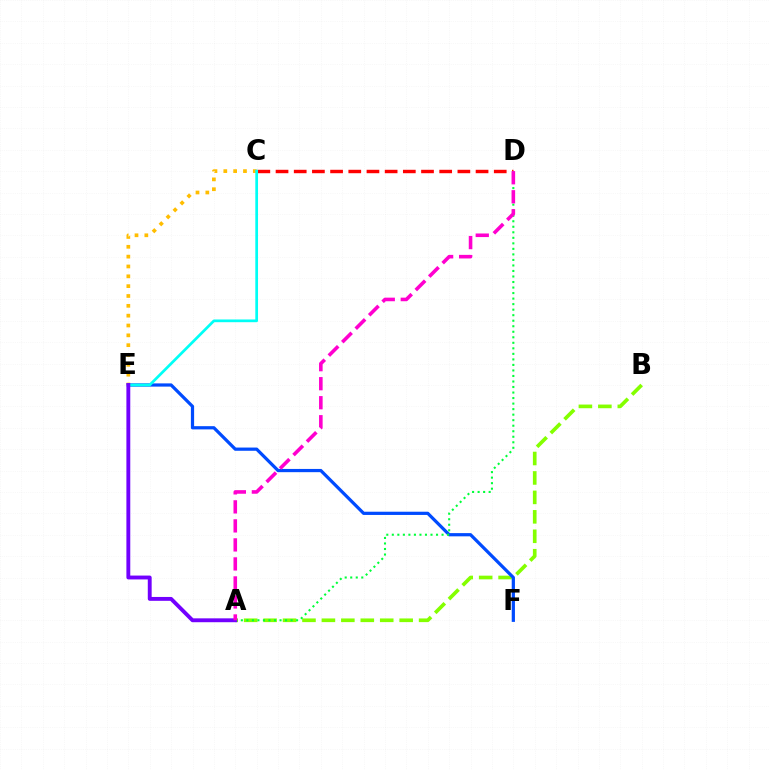{('C', 'D'): [{'color': '#ff0000', 'line_style': 'dashed', 'thickness': 2.47}], ('C', 'E'): [{'color': '#ffbd00', 'line_style': 'dotted', 'thickness': 2.67}, {'color': '#00fff6', 'line_style': 'solid', 'thickness': 1.96}], ('A', 'B'): [{'color': '#84ff00', 'line_style': 'dashed', 'thickness': 2.64}], ('E', 'F'): [{'color': '#004bff', 'line_style': 'solid', 'thickness': 2.32}], ('A', 'D'): [{'color': '#00ff39', 'line_style': 'dotted', 'thickness': 1.5}, {'color': '#ff00cf', 'line_style': 'dashed', 'thickness': 2.58}], ('A', 'E'): [{'color': '#7200ff', 'line_style': 'solid', 'thickness': 2.79}]}